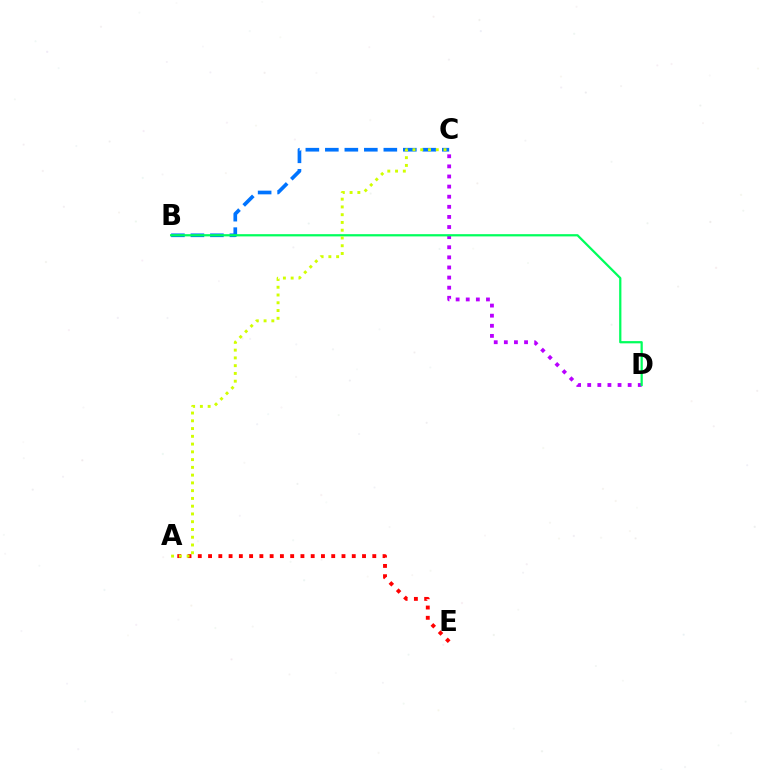{('B', 'C'): [{'color': '#0074ff', 'line_style': 'dashed', 'thickness': 2.65}], ('A', 'E'): [{'color': '#ff0000', 'line_style': 'dotted', 'thickness': 2.79}], ('C', 'D'): [{'color': '#b900ff', 'line_style': 'dotted', 'thickness': 2.75}], ('B', 'D'): [{'color': '#00ff5c', 'line_style': 'solid', 'thickness': 1.61}], ('A', 'C'): [{'color': '#d1ff00', 'line_style': 'dotted', 'thickness': 2.11}]}